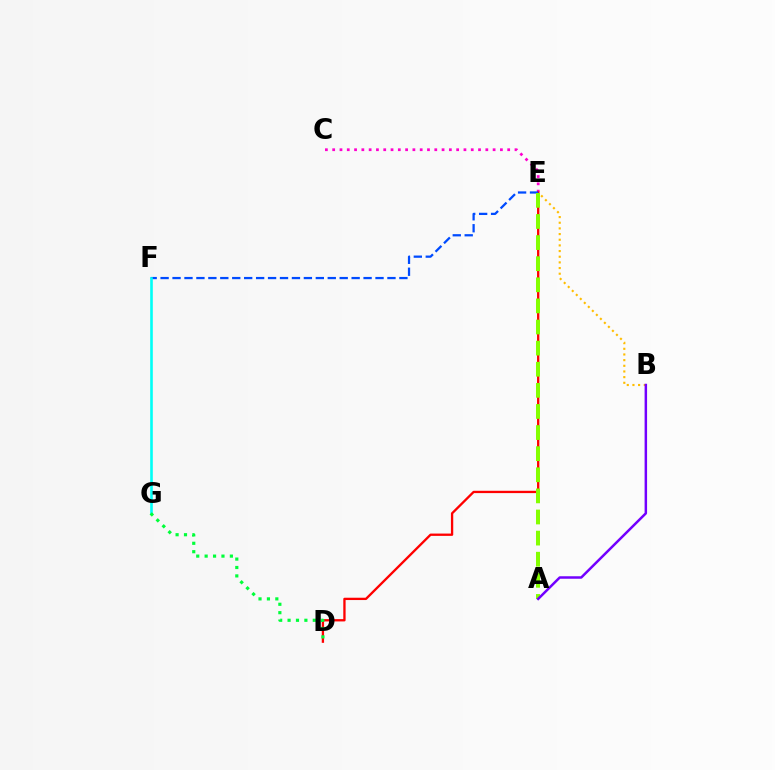{('C', 'E'): [{'color': '#ff00cf', 'line_style': 'dotted', 'thickness': 1.98}], ('B', 'E'): [{'color': '#ffbd00', 'line_style': 'dotted', 'thickness': 1.54}], ('D', 'E'): [{'color': '#ff0000', 'line_style': 'solid', 'thickness': 1.67}], ('E', 'F'): [{'color': '#004bff', 'line_style': 'dashed', 'thickness': 1.62}], ('F', 'G'): [{'color': '#00fff6', 'line_style': 'solid', 'thickness': 1.88}], ('A', 'E'): [{'color': '#84ff00', 'line_style': 'dashed', 'thickness': 2.87}], ('D', 'G'): [{'color': '#00ff39', 'line_style': 'dotted', 'thickness': 2.28}], ('A', 'B'): [{'color': '#7200ff', 'line_style': 'solid', 'thickness': 1.79}]}